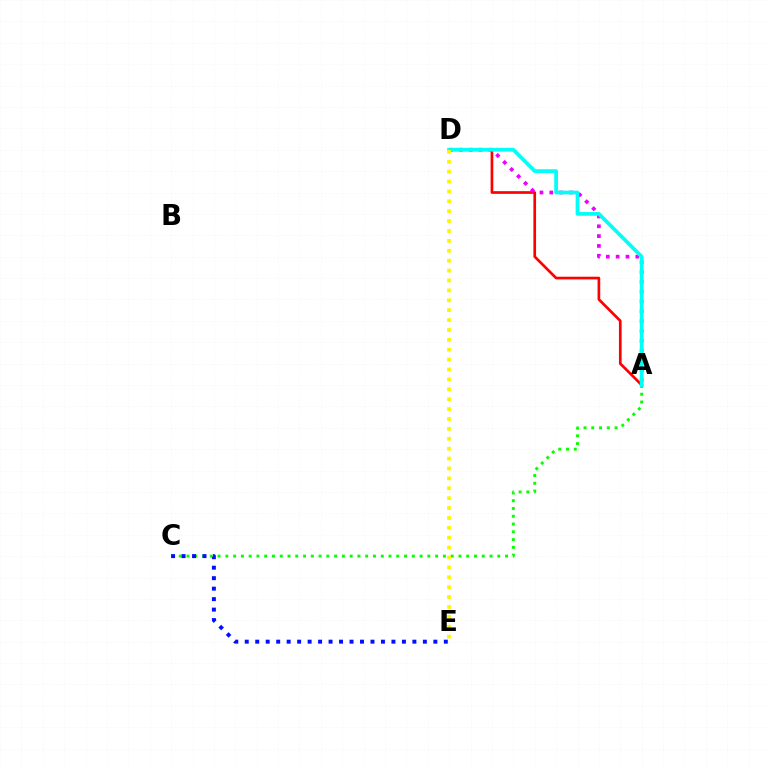{('A', 'C'): [{'color': '#08ff00', 'line_style': 'dotted', 'thickness': 2.11}], ('A', 'D'): [{'color': '#ff0000', 'line_style': 'solid', 'thickness': 1.94}, {'color': '#ee00ff', 'line_style': 'dotted', 'thickness': 2.67}, {'color': '#00fff6', 'line_style': 'solid', 'thickness': 2.69}], ('C', 'E'): [{'color': '#0010ff', 'line_style': 'dotted', 'thickness': 2.85}], ('D', 'E'): [{'color': '#fcf500', 'line_style': 'dotted', 'thickness': 2.69}]}